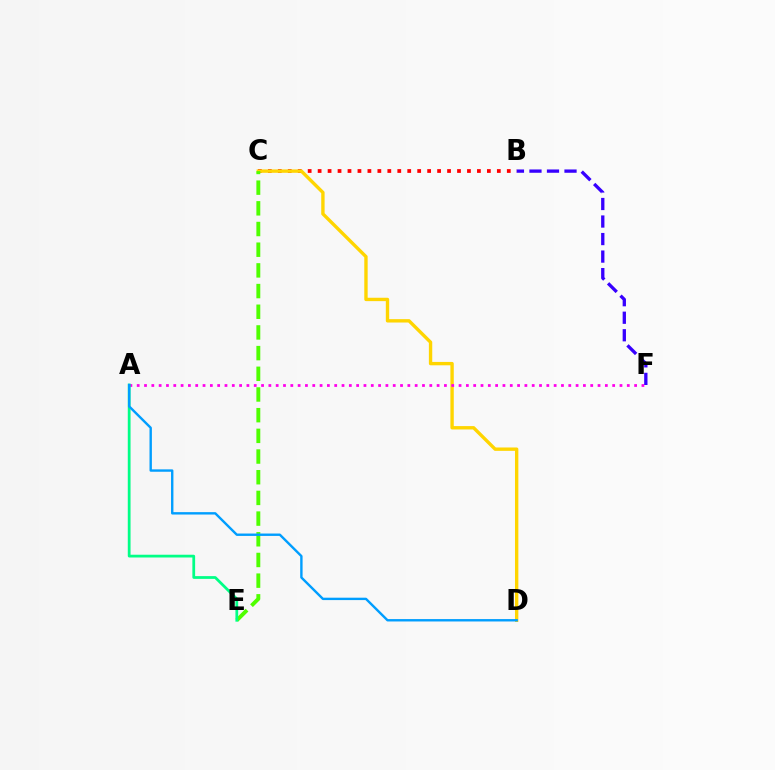{('B', 'C'): [{'color': '#ff0000', 'line_style': 'dotted', 'thickness': 2.71}], ('C', 'D'): [{'color': '#ffd500', 'line_style': 'solid', 'thickness': 2.43}], ('A', 'F'): [{'color': '#ff00ed', 'line_style': 'dotted', 'thickness': 1.99}], ('C', 'E'): [{'color': '#4fff00', 'line_style': 'dashed', 'thickness': 2.81}], ('B', 'F'): [{'color': '#3700ff', 'line_style': 'dashed', 'thickness': 2.38}], ('A', 'E'): [{'color': '#00ff86', 'line_style': 'solid', 'thickness': 1.99}], ('A', 'D'): [{'color': '#009eff', 'line_style': 'solid', 'thickness': 1.72}]}